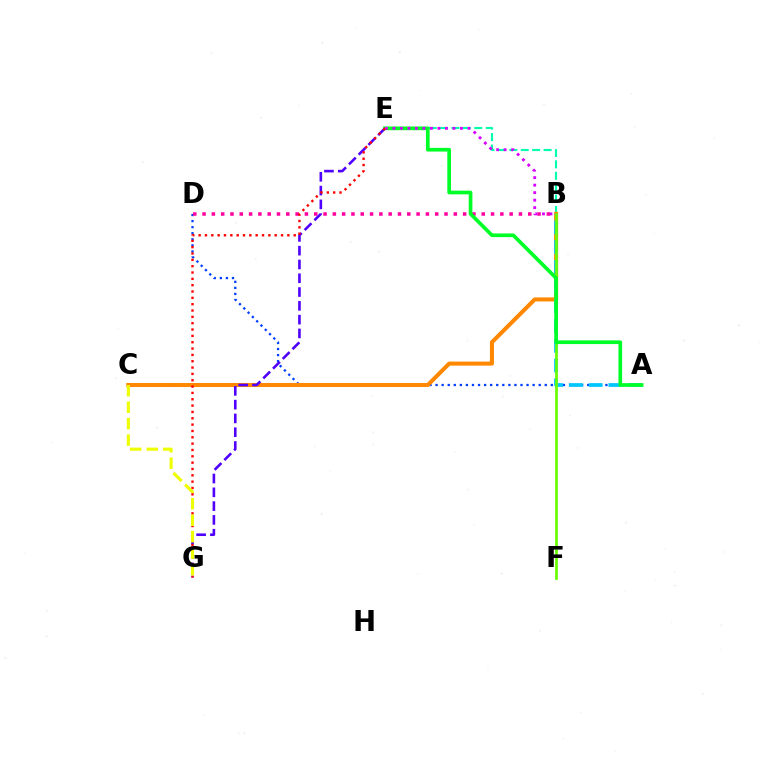{('B', 'E'): [{'color': '#00ffaf', 'line_style': 'dashed', 'thickness': 1.55}, {'color': '#d600ff', 'line_style': 'dotted', 'thickness': 2.04}], ('A', 'D'): [{'color': '#003fff', 'line_style': 'dotted', 'thickness': 1.65}], ('B', 'C'): [{'color': '#ff8800', 'line_style': 'solid', 'thickness': 2.91}], ('A', 'B'): [{'color': '#00c7ff', 'line_style': 'dashed', 'thickness': 2.68}], ('B', 'F'): [{'color': '#66ff00', 'line_style': 'solid', 'thickness': 1.94}], ('B', 'D'): [{'color': '#ff00a0', 'line_style': 'dotted', 'thickness': 2.53}], ('E', 'G'): [{'color': '#4f00ff', 'line_style': 'dashed', 'thickness': 1.87}, {'color': '#ff0000', 'line_style': 'dotted', 'thickness': 1.72}], ('A', 'E'): [{'color': '#00ff27', 'line_style': 'solid', 'thickness': 2.65}], ('C', 'G'): [{'color': '#eeff00', 'line_style': 'dashed', 'thickness': 2.24}]}